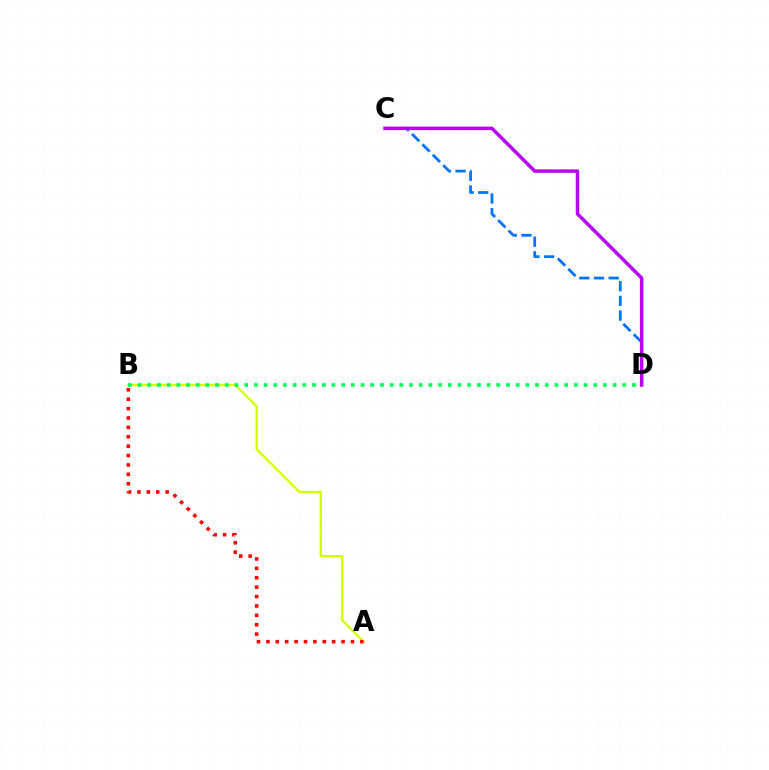{('C', 'D'): [{'color': '#0074ff', 'line_style': 'dashed', 'thickness': 2.0}, {'color': '#b900ff', 'line_style': 'solid', 'thickness': 2.51}], ('A', 'B'): [{'color': '#d1ff00', 'line_style': 'solid', 'thickness': 1.66}, {'color': '#ff0000', 'line_style': 'dotted', 'thickness': 2.55}], ('B', 'D'): [{'color': '#00ff5c', 'line_style': 'dotted', 'thickness': 2.63}]}